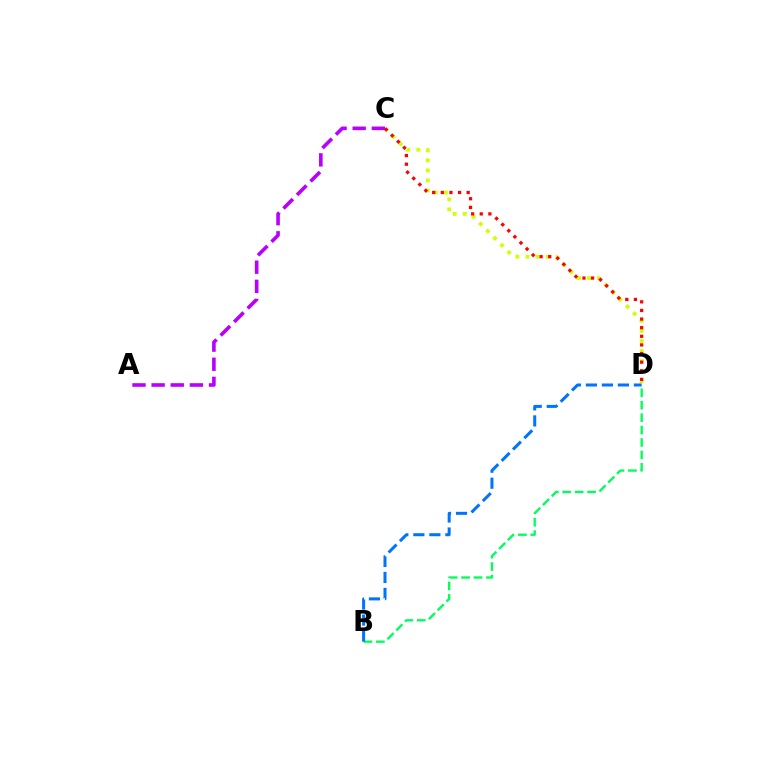{('C', 'D'): [{'color': '#d1ff00', 'line_style': 'dotted', 'thickness': 2.73}, {'color': '#ff0000', 'line_style': 'dotted', 'thickness': 2.34}], ('B', 'D'): [{'color': '#00ff5c', 'line_style': 'dashed', 'thickness': 1.69}, {'color': '#0074ff', 'line_style': 'dashed', 'thickness': 2.17}], ('A', 'C'): [{'color': '#b900ff', 'line_style': 'dashed', 'thickness': 2.6}]}